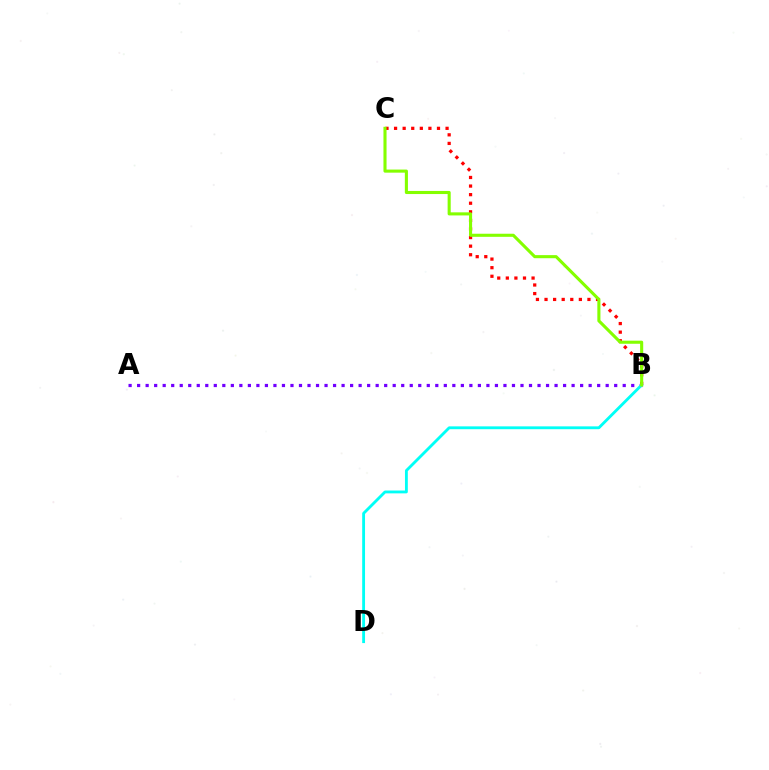{('B', 'C'): [{'color': '#ff0000', 'line_style': 'dotted', 'thickness': 2.33}, {'color': '#84ff00', 'line_style': 'solid', 'thickness': 2.22}], ('A', 'B'): [{'color': '#7200ff', 'line_style': 'dotted', 'thickness': 2.31}], ('B', 'D'): [{'color': '#00fff6', 'line_style': 'solid', 'thickness': 2.04}]}